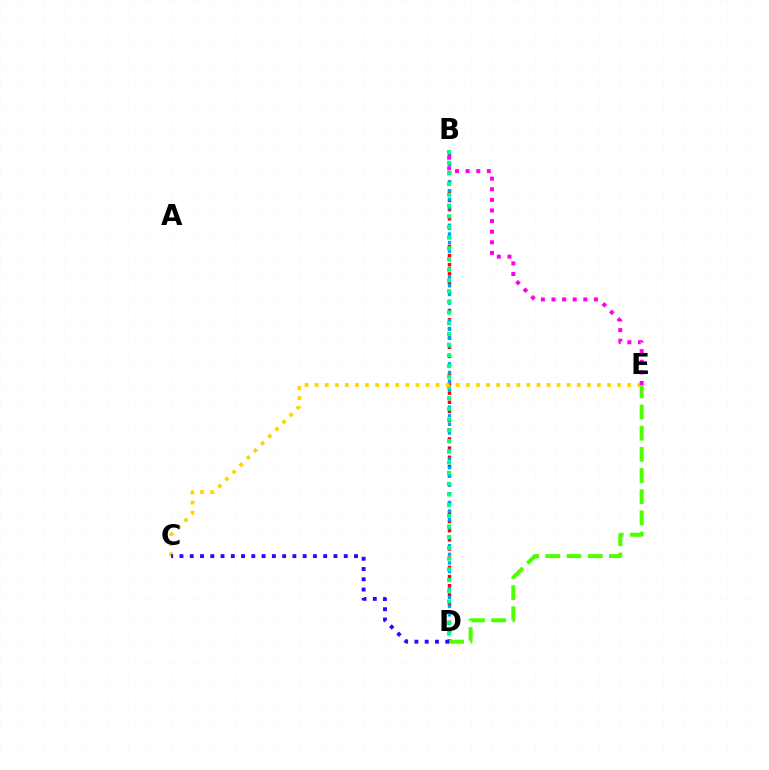{('B', 'D'): [{'color': '#ff0000', 'line_style': 'dotted', 'thickness': 2.49}, {'color': '#009eff', 'line_style': 'dotted', 'thickness': 2.35}, {'color': '#00ff86', 'line_style': 'dotted', 'thickness': 2.91}], ('C', 'E'): [{'color': '#ffd500', 'line_style': 'dotted', 'thickness': 2.74}], ('D', 'E'): [{'color': '#4fff00', 'line_style': 'dashed', 'thickness': 2.88}], ('C', 'D'): [{'color': '#3700ff', 'line_style': 'dotted', 'thickness': 2.79}], ('B', 'E'): [{'color': '#ff00ed', 'line_style': 'dotted', 'thickness': 2.88}]}